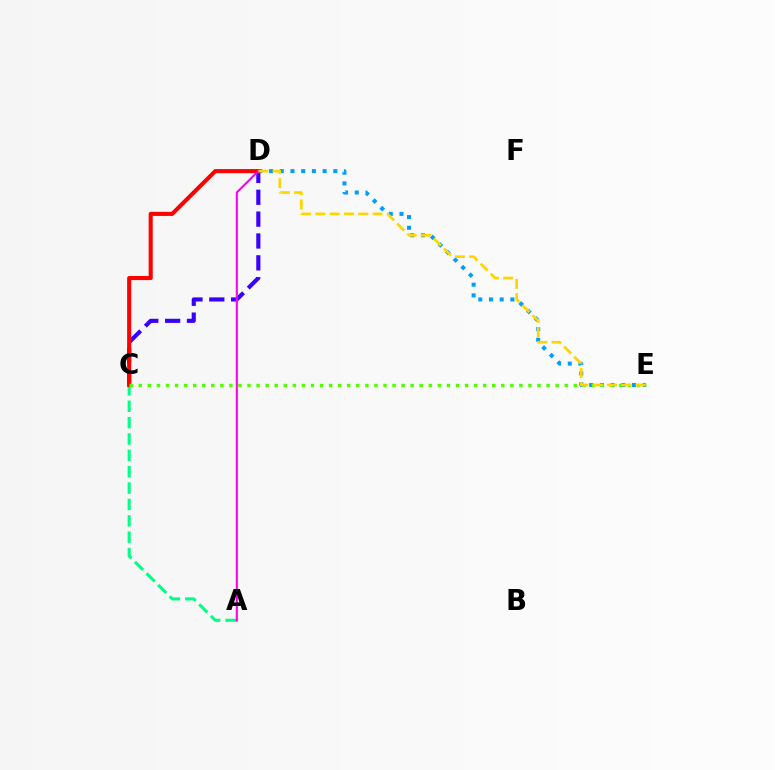{('A', 'C'): [{'color': '#00ff86', 'line_style': 'dashed', 'thickness': 2.22}], ('C', 'D'): [{'color': '#3700ff', 'line_style': 'dashed', 'thickness': 2.97}, {'color': '#ff0000', 'line_style': 'solid', 'thickness': 2.94}], ('D', 'E'): [{'color': '#009eff', 'line_style': 'dotted', 'thickness': 2.91}, {'color': '#ffd500', 'line_style': 'dashed', 'thickness': 1.94}], ('A', 'D'): [{'color': '#ff00ed', 'line_style': 'solid', 'thickness': 1.51}], ('C', 'E'): [{'color': '#4fff00', 'line_style': 'dotted', 'thickness': 2.46}]}